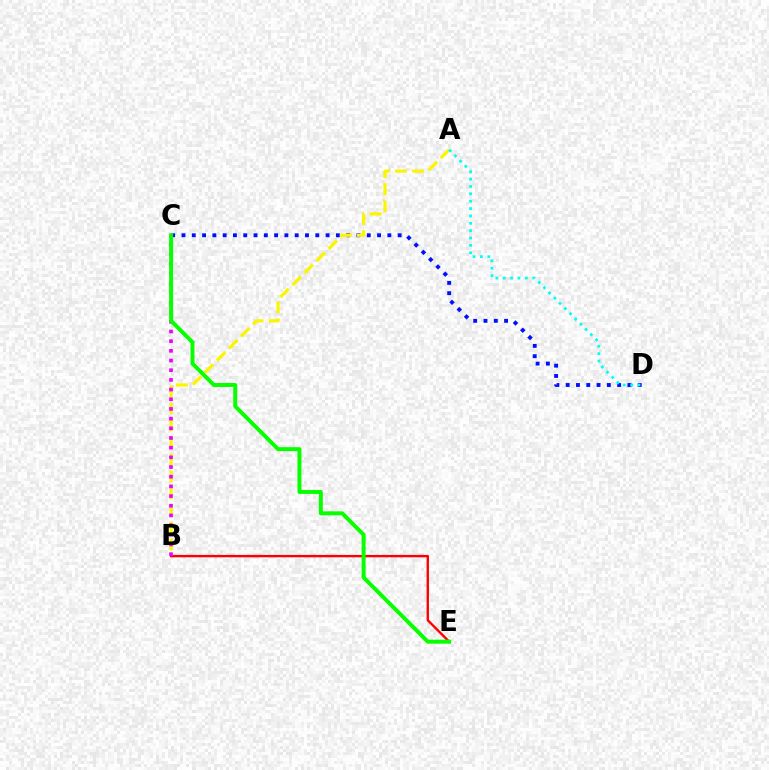{('C', 'D'): [{'color': '#0010ff', 'line_style': 'dotted', 'thickness': 2.8}], ('A', 'B'): [{'color': '#fcf500', 'line_style': 'dashed', 'thickness': 2.31}], ('B', 'E'): [{'color': '#ff0000', 'line_style': 'solid', 'thickness': 1.71}], ('B', 'C'): [{'color': '#ee00ff', 'line_style': 'dotted', 'thickness': 2.63}], ('C', 'E'): [{'color': '#08ff00', 'line_style': 'solid', 'thickness': 2.86}], ('A', 'D'): [{'color': '#00fff6', 'line_style': 'dotted', 'thickness': 2.0}]}